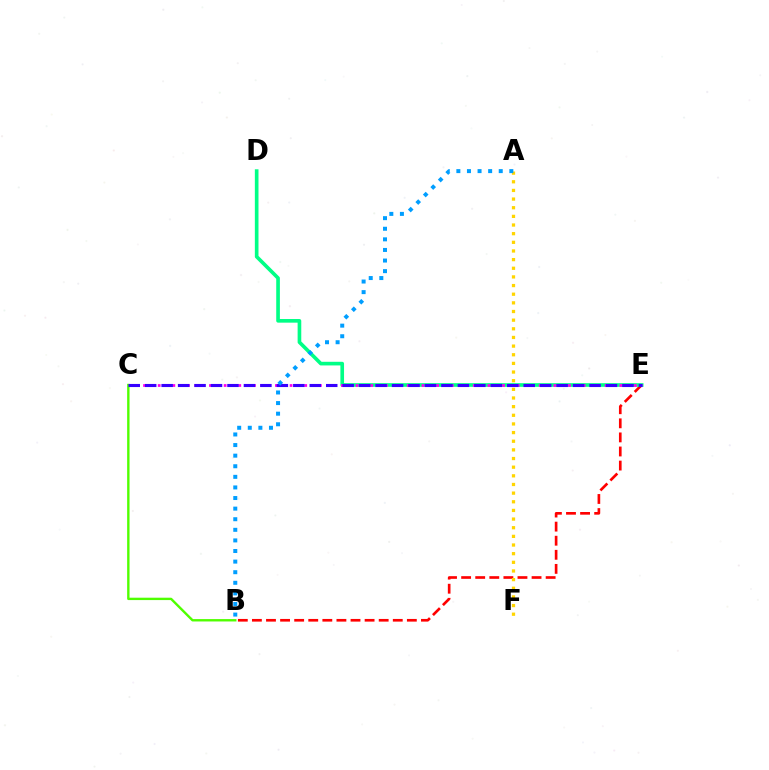{('B', 'E'): [{'color': '#ff0000', 'line_style': 'dashed', 'thickness': 1.91}], ('D', 'E'): [{'color': '#00ff86', 'line_style': 'solid', 'thickness': 2.63}], ('A', 'F'): [{'color': '#ffd500', 'line_style': 'dotted', 'thickness': 2.35}], ('C', 'E'): [{'color': '#ff00ed', 'line_style': 'dotted', 'thickness': 1.99}, {'color': '#3700ff', 'line_style': 'dashed', 'thickness': 2.24}], ('B', 'C'): [{'color': '#4fff00', 'line_style': 'solid', 'thickness': 1.71}], ('A', 'B'): [{'color': '#009eff', 'line_style': 'dotted', 'thickness': 2.88}]}